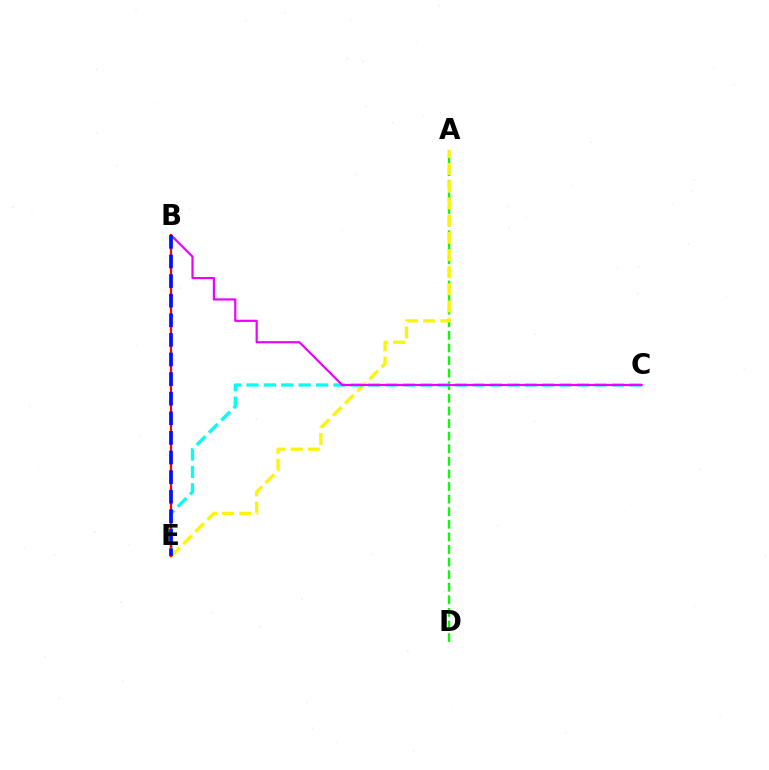{('A', 'D'): [{'color': '#08ff00', 'line_style': 'dashed', 'thickness': 1.71}], ('A', 'E'): [{'color': '#fcf500', 'line_style': 'dashed', 'thickness': 2.33}], ('C', 'E'): [{'color': '#00fff6', 'line_style': 'dashed', 'thickness': 2.36}], ('B', 'C'): [{'color': '#ee00ff', 'line_style': 'solid', 'thickness': 1.57}], ('B', 'E'): [{'color': '#ff0000', 'line_style': 'solid', 'thickness': 1.62}, {'color': '#0010ff', 'line_style': 'dashed', 'thickness': 2.66}]}